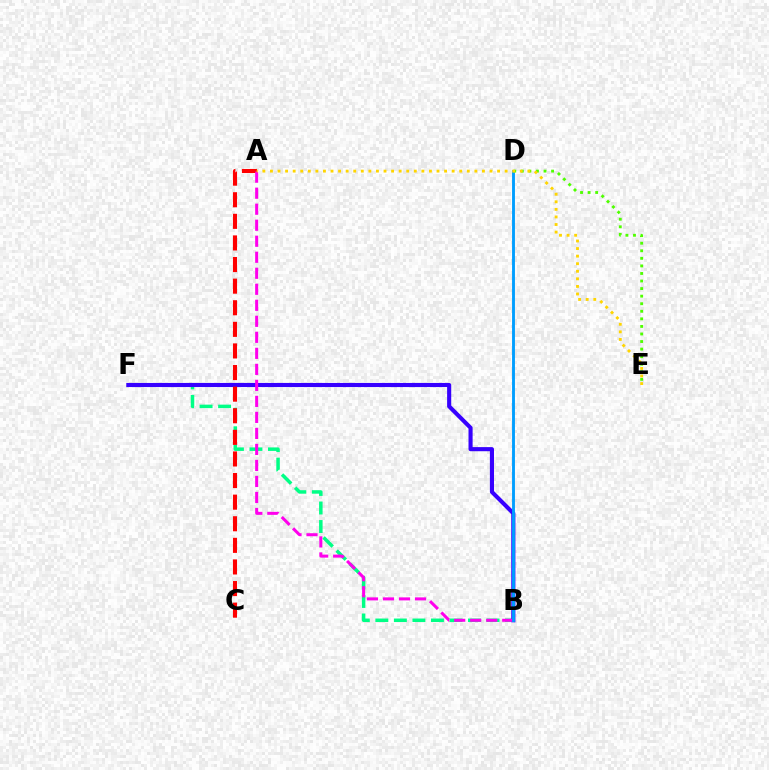{('B', 'F'): [{'color': '#00ff86', 'line_style': 'dashed', 'thickness': 2.52}, {'color': '#3700ff', 'line_style': 'solid', 'thickness': 2.96}], ('A', 'C'): [{'color': '#ff0000', 'line_style': 'dashed', 'thickness': 2.93}], ('A', 'B'): [{'color': '#ff00ed', 'line_style': 'dashed', 'thickness': 2.18}], ('B', 'D'): [{'color': '#009eff', 'line_style': 'solid', 'thickness': 2.07}], ('D', 'E'): [{'color': '#4fff00', 'line_style': 'dotted', 'thickness': 2.05}], ('A', 'E'): [{'color': '#ffd500', 'line_style': 'dotted', 'thickness': 2.06}]}